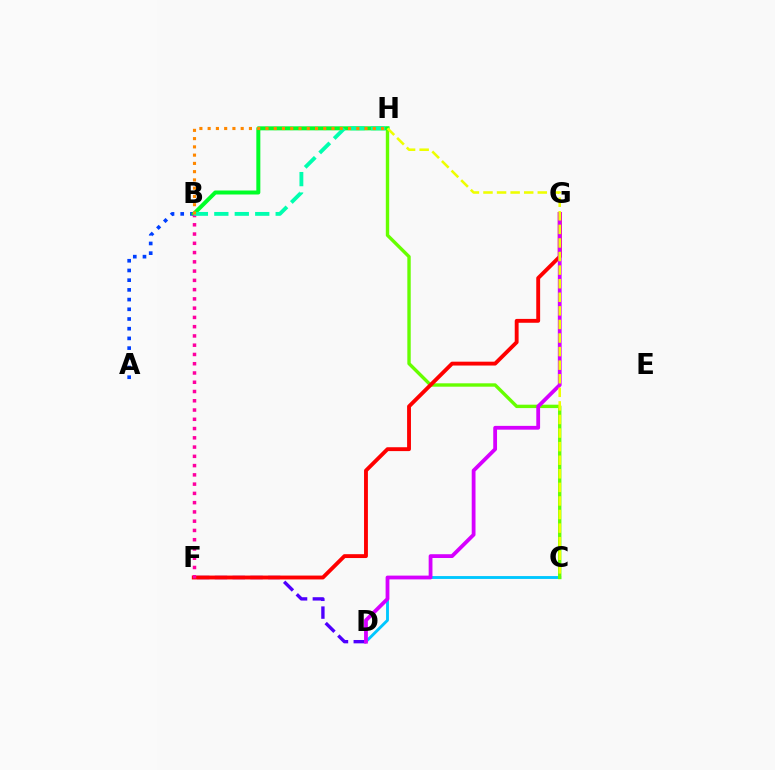{('C', 'D'): [{'color': '#00c7ff', 'line_style': 'solid', 'thickness': 2.07}], ('D', 'F'): [{'color': '#4f00ff', 'line_style': 'dashed', 'thickness': 2.42}], ('C', 'H'): [{'color': '#66ff00', 'line_style': 'solid', 'thickness': 2.44}, {'color': '#eeff00', 'line_style': 'dashed', 'thickness': 1.84}], ('F', 'G'): [{'color': '#ff0000', 'line_style': 'solid', 'thickness': 2.78}], ('A', 'B'): [{'color': '#003fff', 'line_style': 'dotted', 'thickness': 2.64}], ('B', 'H'): [{'color': '#00ff27', 'line_style': 'solid', 'thickness': 2.88}, {'color': '#00ffaf', 'line_style': 'dashed', 'thickness': 2.78}, {'color': '#ff8800', 'line_style': 'dotted', 'thickness': 2.24}], ('B', 'F'): [{'color': '#ff00a0', 'line_style': 'dotted', 'thickness': 2.52}], ('D', 'G'): [{'color': '#d600ff', 'line_style': 'solid', 'thickness': 2.73}]}